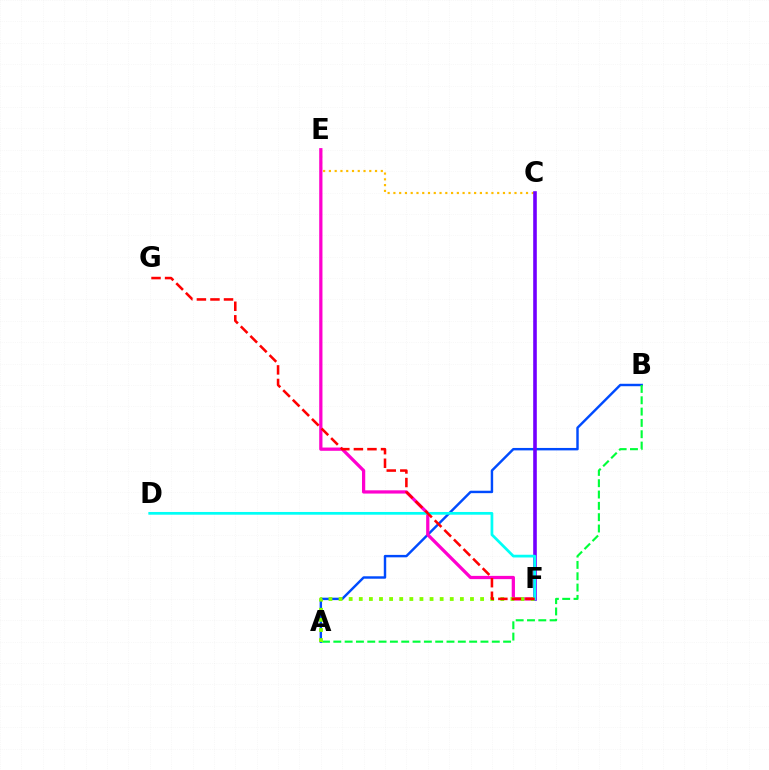{('A', 'B'): [{'color': '#004bff', 'line_style': 'solid', 'thickness': 1.75}, {'color': '#00ff39', 'line_style': 'dashed', 'thickness': 1.54}], ('C', 'E'): [{'color': '#ffbd00', 'line_style': 'dotted', 'thickness': 1.57}], ('E', 'F'): [{'color': '#ff00cf', 'line_style': 'solid', 'thickness': 2.34}], ('C', 'F'): [{'color': '#7200ff', 'line_style': 'solid', 'thickness': 2.6}], ('A', 'F'): [{'color': '#84ff00', 'line_style': 'dotted', 'thickness': 2.75}], ('D', 'F'): [{'color': '#00fff6', 'line_style': 'solid', 'thickness': 1.97}], ('F', 'G'): [{'color': '#ff0000', 'line_style': 'dashed', 'thickness': 1.84}]}